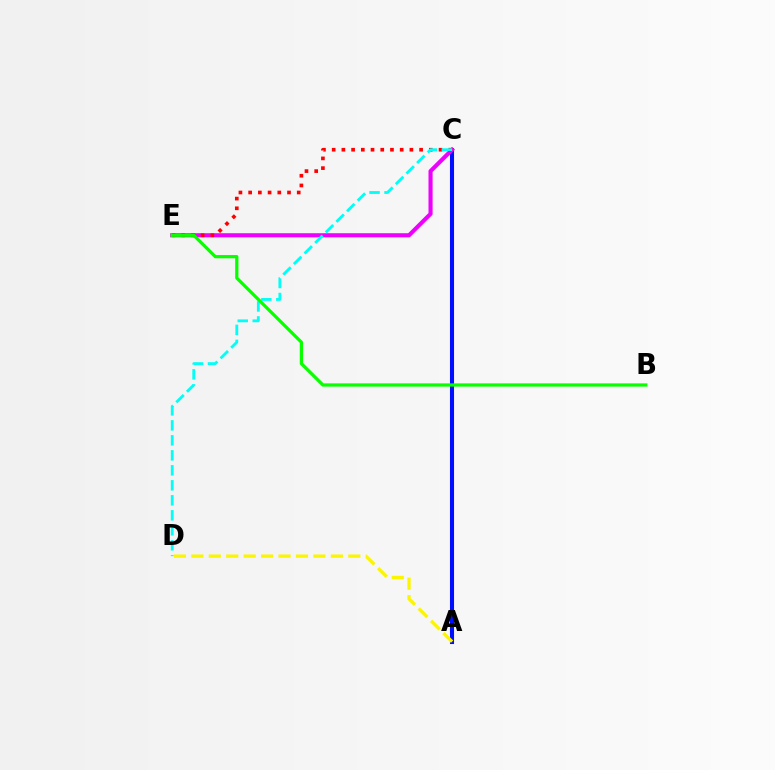{('A', 'C'): [{'color': '#0010ff', 'line_style': 'solid', 'thickness': 2.93}], ('C', 'E'): [{'color': '#ee00ff', 'line_style': 'solid', 'thickness': 2.96}, {'color': '#ff0000', 'line_style': 'dotted', 'thickness': 2.64}], ('C', 'D'): [{'color': '#00fff6', 'line_style': 'dashed', 'thickness': 2.04}], ('B', 'E'): [{'color': '#08ff00', 'line_style': 'solid', 'thickness': 2.33}], ('A', 'D'): [{'color': '#fcf500', 'line_style': 'dashed', 'thickness': 2.37}]}